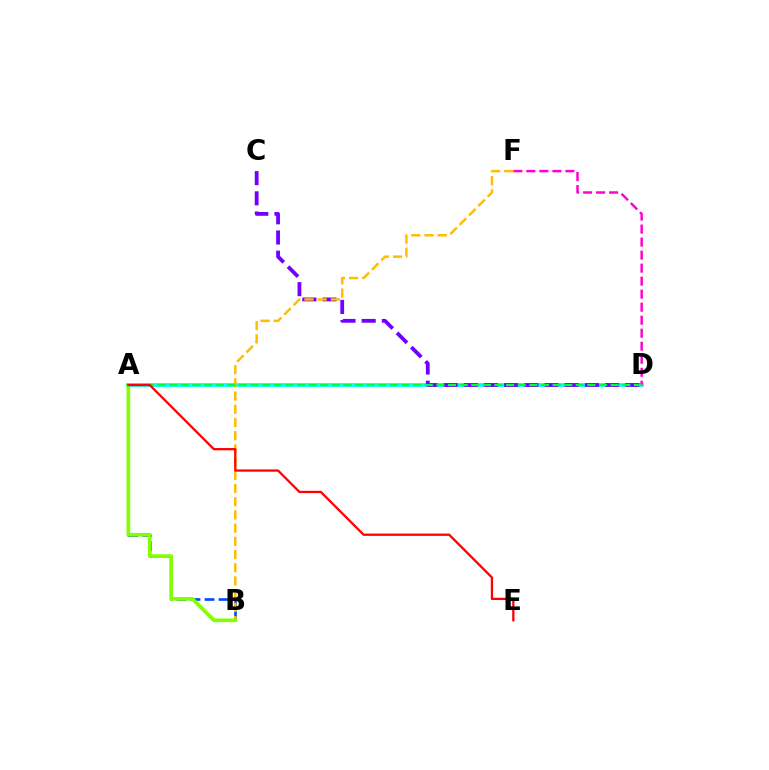{('A', 'D'): [{'color': '#00fff6', 'line_style': 'solid', 'thickness': 2.7}, {'color': '#00ff39', 'line_style': 'dashed', 'thickness': 1.58}], ('D', 'F'): [{'color': '#ff00cf', 'line_style': 'dashed', 'thickness': 1.77}], ('A', 'B'): [{'color': '#004bff', 'line_style': 'dashed', 'thickness': 1.91}, {'color': '#84ff00', 'line_style': 'solid', 'thickness': 2.65}], ('C', 'D'): [{'color': '#7200ff', 'line_style': 'dashed', 'thickness': 2.74}], ('B', 'F'): [{'color': '#ffbd00', 'line_style': 'dashed', 'thickness': 1.79}], ('A', 'E'): [{'color': '#ff0000', 'line_style': 'solid', 'thickness': 1.64}]}